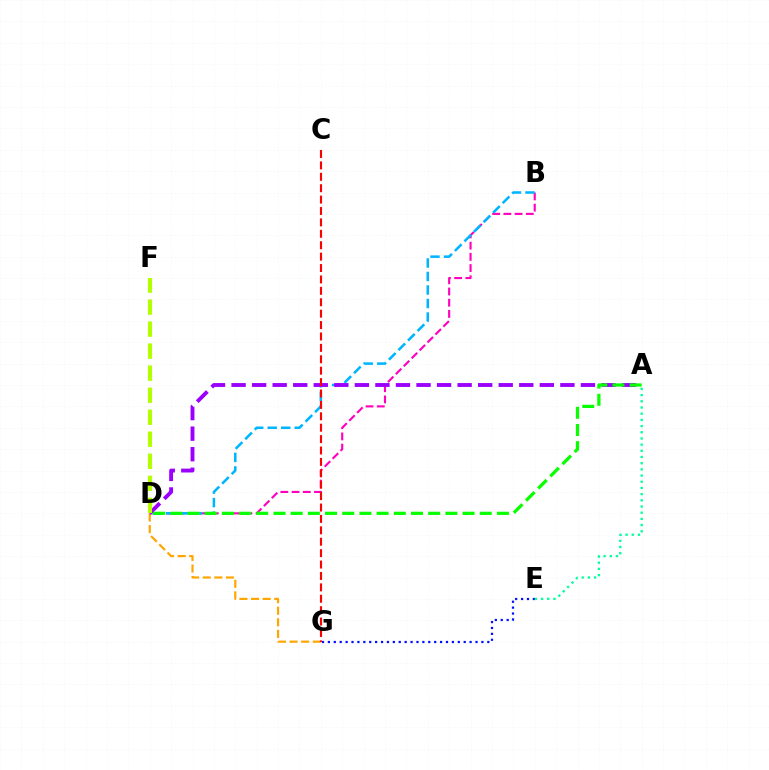{('D', 'G'): [{'color': '#ffa500', 'line_style': 'dashed', 'thickness': 1.58}], ('B', 'D'): [{'color': '#ff00bd', 'line_style': 'dashed', 'thickness': 1.52}, {'color': '#00b5ff', 'line_style': 'dashed', 'thickness': 1.84}], ('A', 'D'): [{'color': '#9b00ff', 'line_style': 'dashed', 'thickness': 2.79}, {'color': '#08ff00', 'line_style': 'dashed', 'thickness': 2.34}], ('E', 'G'): [{'color': '#0010ff', 'line_style': 'dotted', 'thickness': 1.6}], ('C', 'G'): [{'color': '#ff0000', 'line_style': 'dashed', 'thickness': 1.55}], ('D', 'F'): [{'color': '#b3ff00', 'line_style': 'dashed', 'thickness': 2.99}], ('A', 'E'): [{'color': '#00ff9d', 'line_style': 'dotted', 'thickness': 1.68}]}